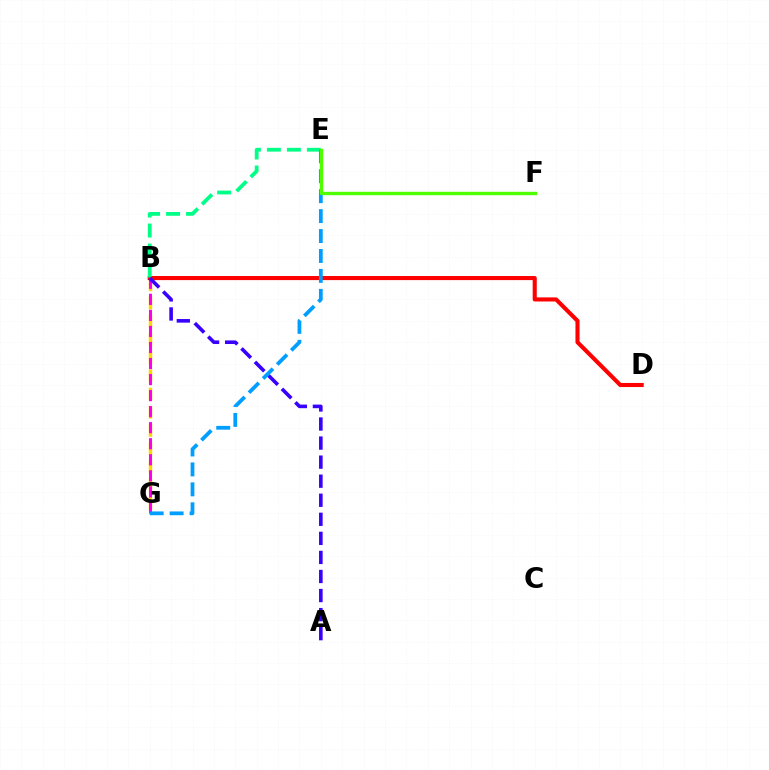{('B', 'G'): [{'color': '#ffd500', 'line_style': 'dashed', 'thickness': 2.47}, {'color': '#ff00ed', 'line_style': 'dashed', 'thickness': 2.18}], ('B', 'D'): [{'color': '#ff0000', 'line_style': 'solid', 'thickness': 2.94}], ('B', 'E'): [{'color': '#00ff86', 'line_style': 'dashed', 'thickness': 2.72}], ('A', 'B'): [{'color': '#3700ff', 'line_style': 'dashed', 'thickness': 2.59}], ('E', 'G'): [{'color': '#009eff', 'line_style': 'dashed', 'thickness': 2.71}], ('E', 'F'): [{'color': '#4fff00', 'line_style': 'solid', 'thickness': 2.44}]}